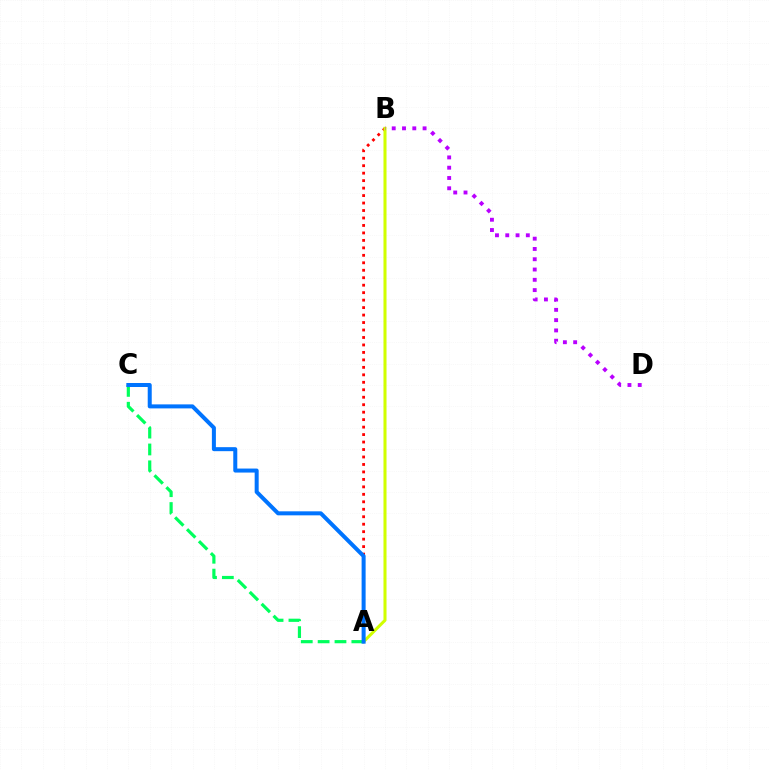{('A', 'B'): [{'color': '#ff0000', 'line_style': 'dotted', 'thickness': 2.03}, {'color': '#d1ff00', 'line_style': 'solid', 'thickness': 2.19}], ('A', 'C'): [{'color': '#00ff5c', 'line_style': 'dashed', 'thickness': 2.29}, {'color': '#0074ff', 'line_style': 'solid', 'thickness': 2.89}], ('B', 'D'): [{'color': '#b900ff', 'line_style': 'dotted', 'thickness': 2.79}]}